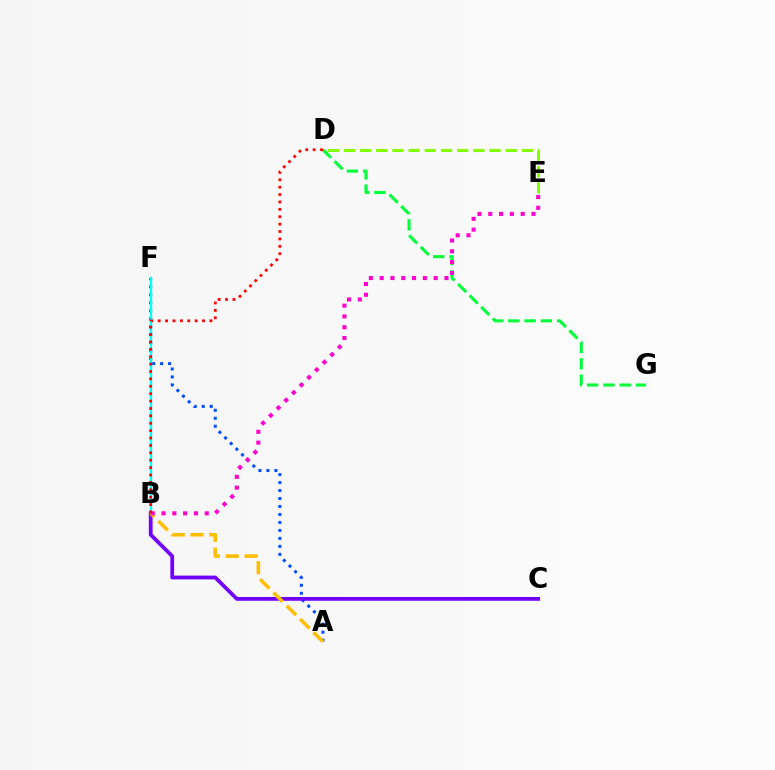{('D', 'E'): [{'color': '#84ff00', 'line_style': 'dashed', 'thickness': 2.2}], ('A', 'F'): [{'color': '#004bff', 'line_style': 'dotted', 'thickness': 2.17}], ('B', 'C'): [{'color': '#7200ff', 'line_style': 'solid', 'thickness': 2.72}], ('B', 'F'): [{'color': '#00fff6', 'line_style': 'solid', 'thickness': 1.68}], ('D', 'G'): [{'color': '#00ff39', 'line_style': 'dashed', 'thickness': 2.21}], ('A', 'B'): [{'color': '#ffbd00', 'line_style': 'dashed', 'thickness': 2.56}], ('B', 'E'): [{'color': '#ff00cf', 'line_style': 'dotted', 'thickness': 2.93}], ('B', 'D'): [{'color': '#ff0000', 'line_style': 'dotted', 'thickness': 2.01}]}